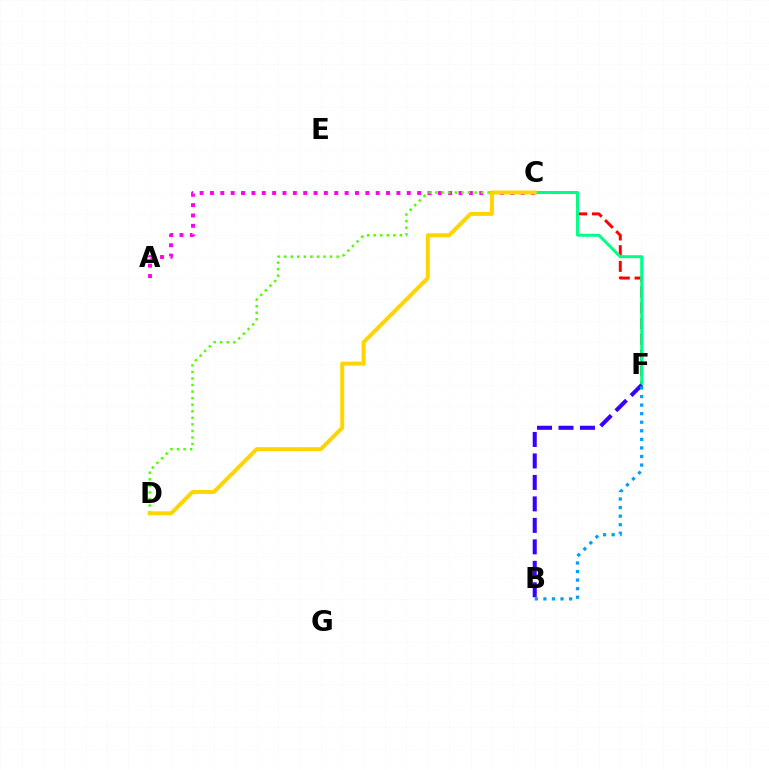{('C', 'F'): [{'color': '#ff0000', 'line_style': 'dashed', 'thickness': 2.13}, {'color': '#00ff86', 'line_style': 'solid', 'thickness': 2.11}], ('A', 'C'): [{'color': '#ff00ed', 'line_style': 'dotted', 'thickness': 2.81}], ('B', 'F'): [{'color': '#3700ff', 'line_style': 'dashed', 'thickness': 2.92}, {'color': '#009eff', 'line_style': 'dotted', 'thickness': 2.33}], ('C', 'D'): [{'color': '#4fff00', 'line_style': 'dotted', 'thickness': 1.78}, {'color': '#ffd500', 'line_style': 'solid', 'thickness': 2.88}]}